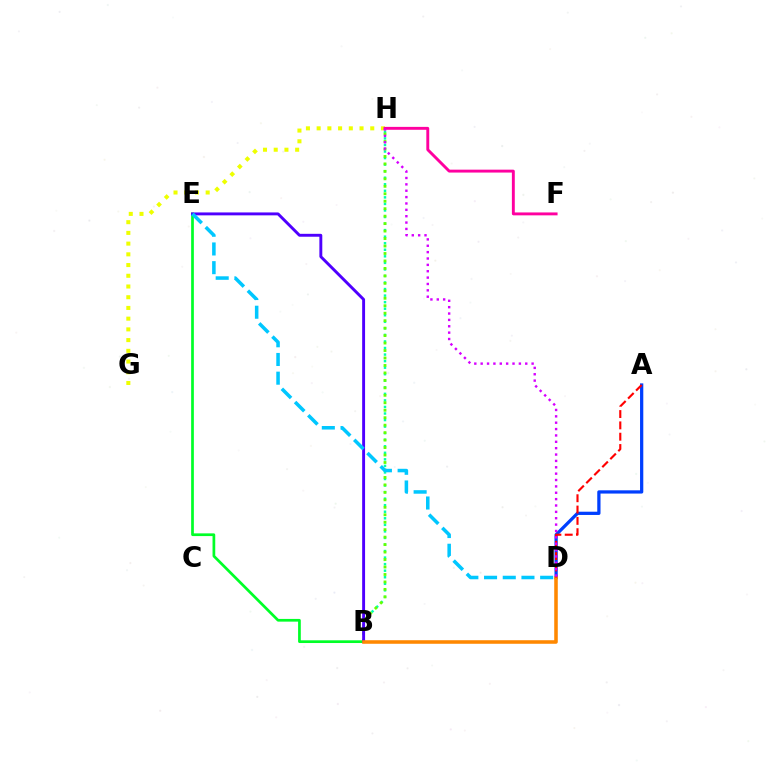{('B', 'E'): [{'color': '#00ff27', 'line_style': 'solid', 'thickness': 1.95}, {'color': '#4f00ff', 'line_style': 'solid', 'thickness': 2.09}], ('B', 'H'): [{'color': '#00ffaf', 'line_style': 'dotted', 'thickness': 1.78}, {'color': '#66ff00', 'line_style': 'dotted', 'thickness': 2.03}], ('G', 'H'): [{'color': '#eeff00', 'line_style': 'dotted', 'thickness': 2.91}], ('F', 'H'): [{'color': '#ff00a0', 'line_style': 'solid', 'thickness': 2.09}], ('A', 'D'): [{'color': '#003fff', 'line_style': 'solid', 'thickness': 2.34}, {'color': '#ff0000', 'line_style': 'dashed', 'thickness': 1.54}], ('D', 'E'): [{'color': '#00c7ff', 'line_style': 'dashed', 'thickness': 2.54}], ('B', 'D'): [{'color': '#ff8800', 'line_style': 'solid', 'thickness': 2.56}], ('D', 'H'): [{'color': '#d600ff', 'line_style': 'dotted', 'thickness': 1.73}]}